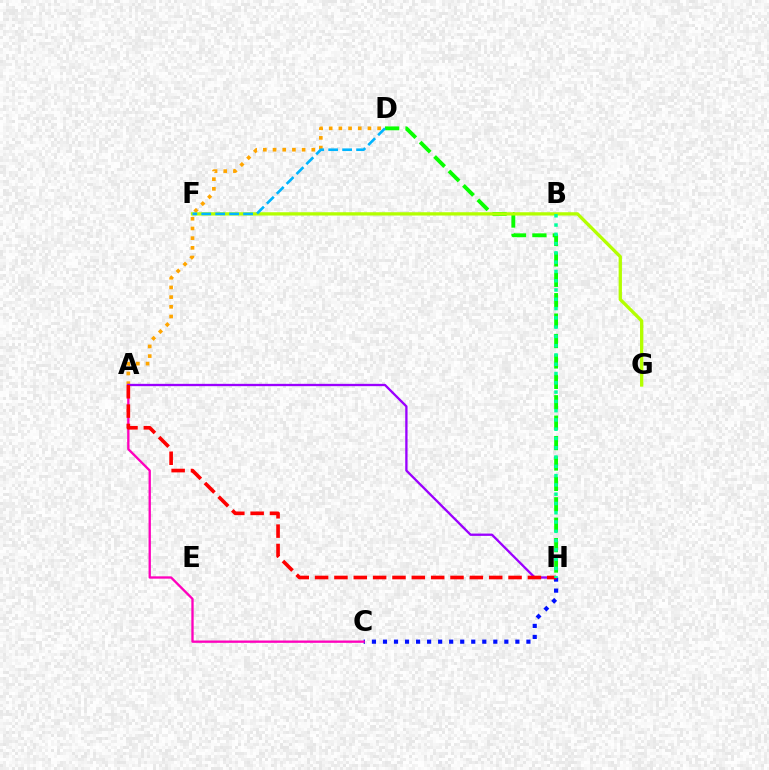{('A', 'D'): [{'color': '#ffa500', 'line_style': 'dotted', 'thickness': 2.63}], ('C', 'H'): [{'color': '#0010ff', 'line_style': 'dotted', 'thickness': 3.0}], ('A', 'C'): [{'color': '#ff00bd', 'line_style': 'solid', 'thickness': 1.67}], ('D', 'H'): [{'color': '#08ff00', 'line_style': 'dashed', 'thickness': 2.77}], ('F', 'G'): [{'color': '#b3ff00', 'line_style': 'solid', 'thickness': 2.38}], ('A', 'H'): [{'color': '#9b00ff', 'line_style': 'solid', 'thickness': 1.67}, {'color': '#ff0000', 'line_style': 'dashed', 'thickness': 2.63}], ('D', 'F'): [{'color': '#00b5ff', 'line_style': 'dashed', 'thickness': 1.9}], ('B', 'H'): [{'color': '#00ff9d', 'line_style': 'dotted', 'thickness': 2.52}]}